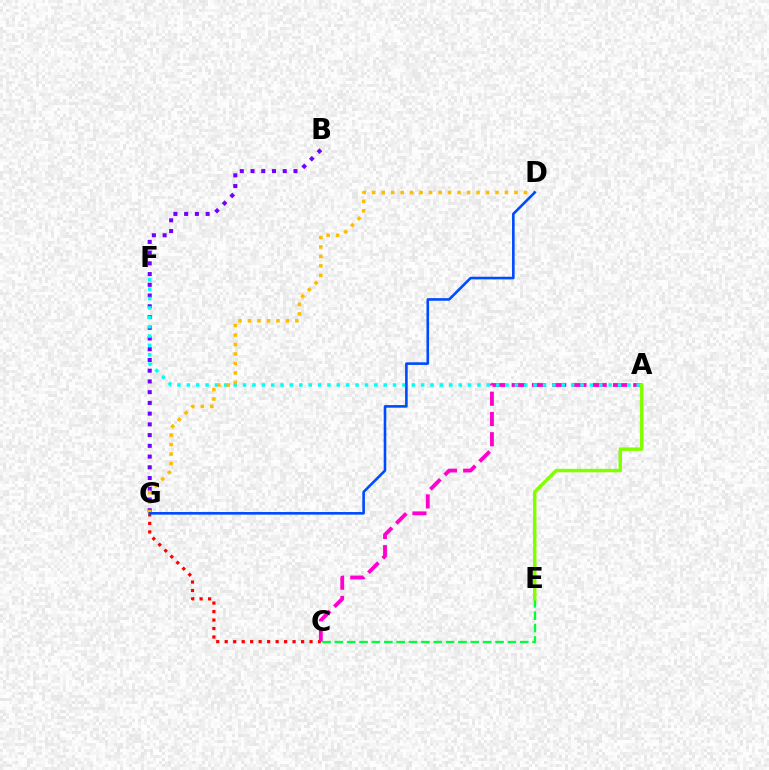{('C', 'G'): [{'color': '#ff0000', 'line_style': 'dotted', 'thickness': 2.31}], ('B', 'G'): [{'color': '#7200ff', 'line_style': 'dotted', 'thickness': 2.92}], ('A', 'C'): [{'color': '#ff00cf', 'line_style': 'dashed', 'thickness': 2.75}], ('A', 'F'): [{'color': '#00fff6', 'line_style': 'dotted', 'thickness': 2.55}], ('D', 'G'): [{'color': '#ffbd00', 'line_style': 'dotted', 'thickness': 2.58}, {'color': '#004bff', 'line_style': 'solid', 'thickness': 1.88}], ('C', 'E'): [{'color': '#00ff39', 'line_style': 'dashed', 'thickness': 1.68}], ('A', 'E'): [{'color': '#84ff00', 'line_style': 'solid', 'thickness': 2.51}]}